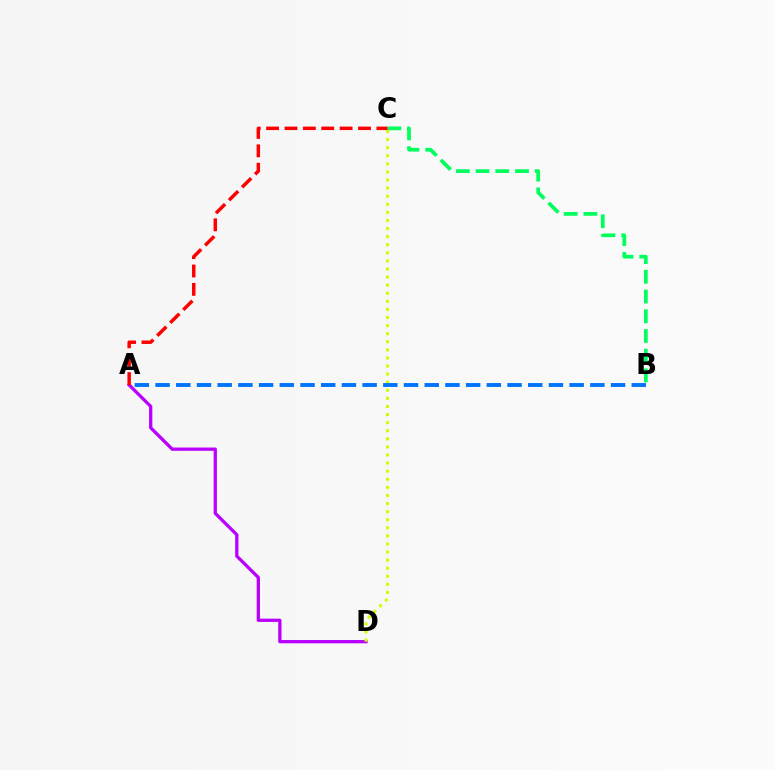{('B', 'C'): [{'color': '#00ff5c', 'line_style': 'dashed', 'thickness': 2.68}], ('A', 'D'): [{'color': '#b900ff', 'line_style': 'solid', 'thickness': 2.36}], ('C', 'D'): [{'color': '#d1ff00', 'line_style': 'dotted', 'thickness': 2.2}], ('A', 'B'): [{'color': '#0074ff', 'line_style': 'dashed', 'thickness': 2.81}], ('A', 'C'): [{'color': '#ff0000', 'line_style': 'dashed', 'thickness': 2.5}]}